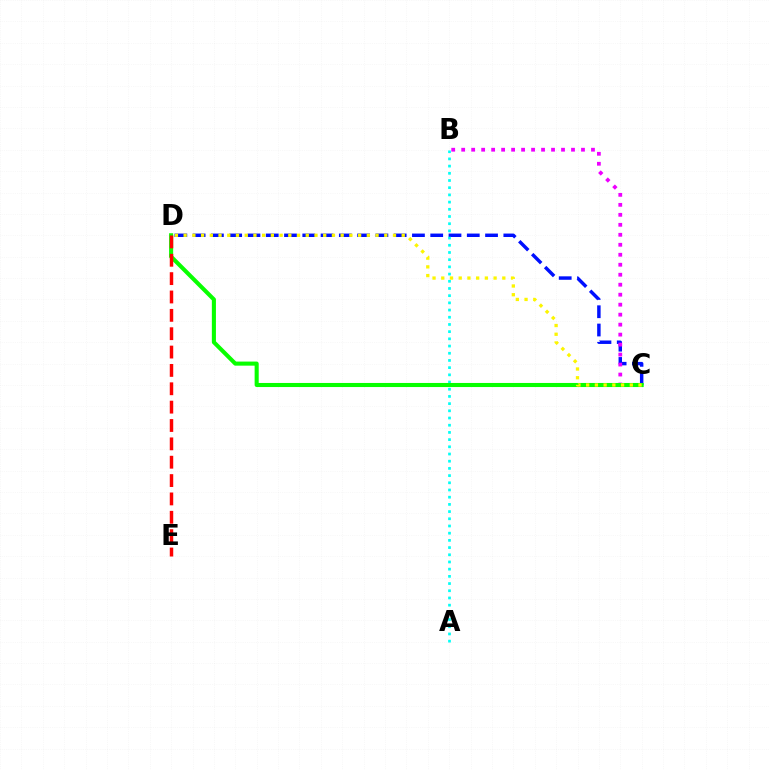{('C', 'D'): [{'color': '#0010ff', 'line_style': 'dashed', 'thickness': 2.48}, {'color': '#08ff00', 'line_style': 'solid', 'thickness': 2.94}, {'color': '#fcf500', 'line_style': 'dotted', 'thickness': 2.37}], ('A', 'B'): [{'color': '#00fff6', 'line_style': 'dotted', 'thickness': 1.96}], ('B', 'C'): [{'color': '#ee00ff', 'line_style': 'dotted', 'thickness': 2.71}], ('D', 'E'): [{'color': '#ff0000', 'line_style': 'dashed', 'thickness': 2.49}]}